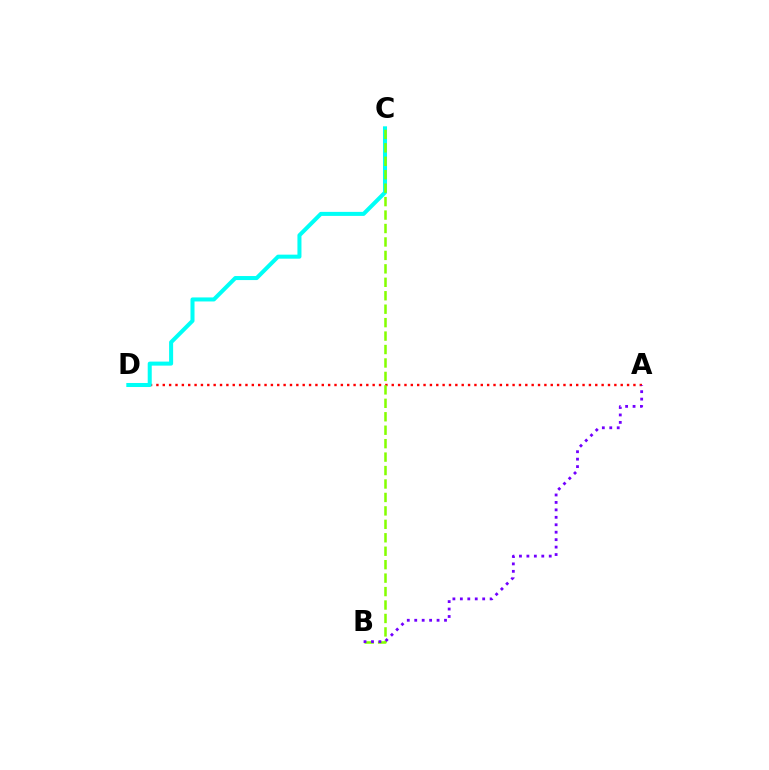{('A', 'D'): [{'color': '#ff0000', 'line_style': 'dotted', 'thickness': 1.73}], ('C', 'D'): [{'color': '#00fff6', 'line_style': 'solid', 'thickness': 2.9}], ('B', 'C'): [{'color': '#84ff00', 'line_style': 'dashed', 'thickness': 1.83}], ('A', 'B'): [{'color': '#7200ff', 'line_style': 'dotted', 'thickness': 2.02}]}